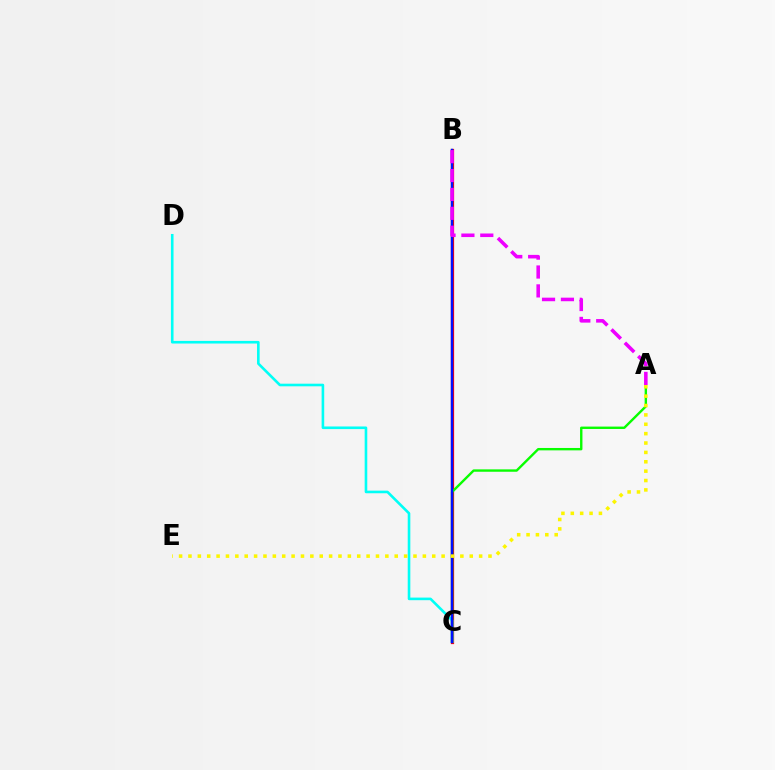{('B', 'C'): [{'color': '#ff0000', 'line_style': 'solid', 'thickness': 2.33}, {'color': '#0010ff', 'line_style': 'solid', 'thickness': 1.76}], ('A', 'C'): [{'color': '#08ff00', 'line_style': 'solid', 'thickness': 1.72}], ('C', 'D'): [{'color': '#00fff6', 'line_style': 'solid', 'thickness': 1.88}], ('A', 'E'): [{'color': '#fcf500', 'line_style': 'dotted', 'thickness': 2.55}], ('A', 'B'): [{'color': '#ee00ff', 'line_style': 'dashed', 'thickness': 2.57}]}